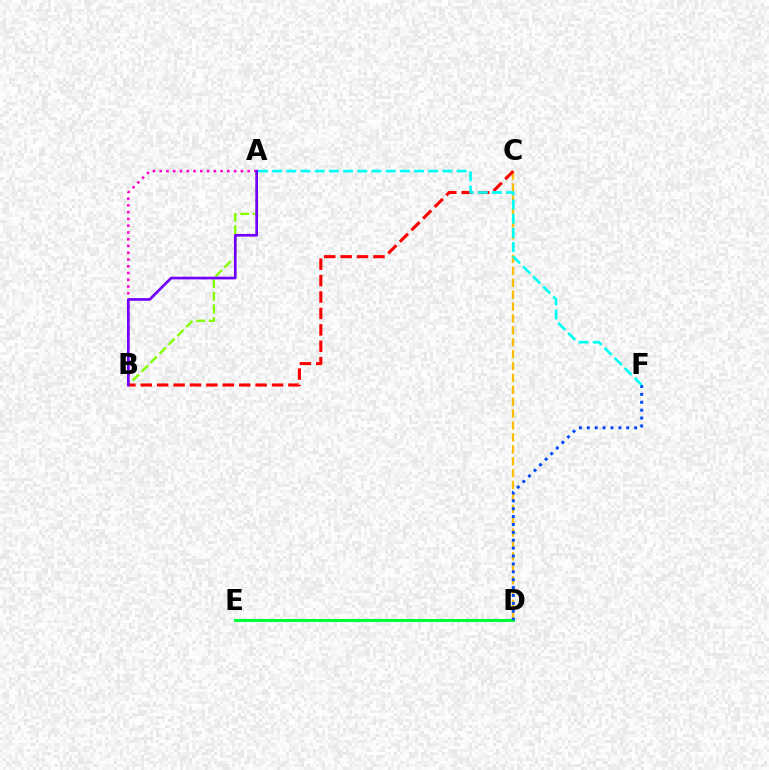{('C', 'D'): [{'color': '#ffbd00', 'line_style': 'dashed', 'thickness': 1.62}], ('A', 'B'): [{'color': '#ff00cf', 'line_style': 'dotted', 'thickness': 1.84}, {'color': '#84ff00', 'line_style': 'dashed', 'thickness': 1.71}, {'color': '#7200ff', 'line_style': 'solid', 'thickness': 1.92}], ('D', 'E'): [{'color': '#00ff39', 'line_style': 'solid', 'thickness': 2.15}], ('B', 'C'): [{'color': '#ff0000', 'line_style': 'dashed', 'thickness': 2.23}], ('D', 'F'): [{'color': '#004bff', 'line_style': 'dotted', 'thickness': 2.14}], ('A', 'F'): [{'color': '#00fff6', 'line_style': 'dashed', 'thickness': 1.93}]}